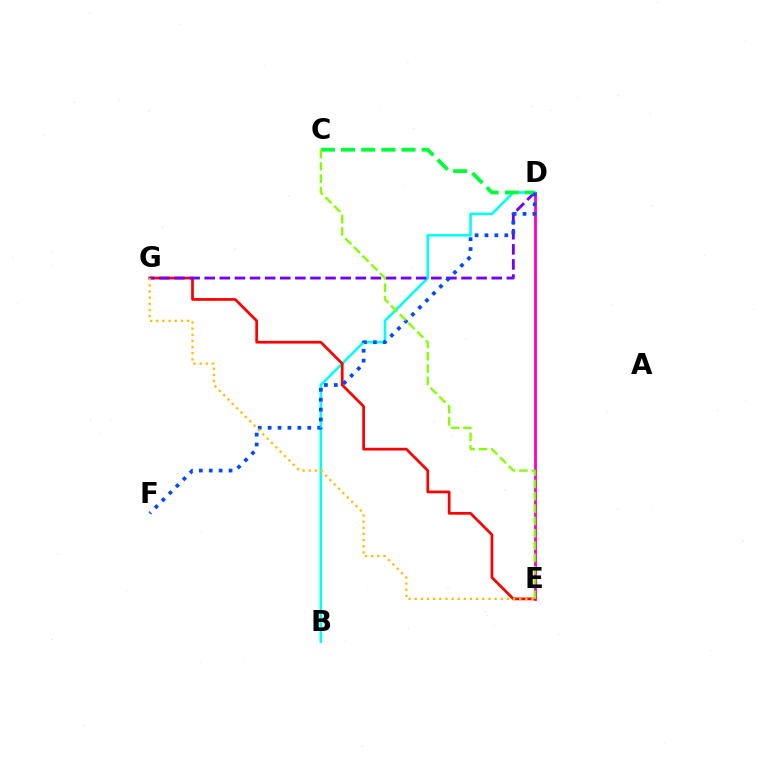{('D', 'E'): [{'color': '#ff00cf', 'line_style': 'solid', 'thickness': 2.03}], ('B', 'D'): [{'color': '#00fff6', 'line_style': 'solid', 'thickness': 1.88}], ('E', 'G'): [{'color': '#ff0000', 'line_style': 'solid', 'thickness': 1.96}, {'color': '#ffbd00', 'line_style': 'dotted', 'thickness': 1.67}], ('D', 'G'): [{'color': '#7200ff', 'line_style': 'dashed', 'thickness': 2.05}], ('C', 'D'): [{'color': '#00ff39', 'line_style': 'dashed', 'thickness': 2.74}], ('D', 'F'): [{'color': '#004bff', 'line_style': 'dotted', 'thickness': 2.69}], ('C', 'E'): [{'color': '#84ff00', 'line_style': 'dashed', 'thickness': 1.67}]}